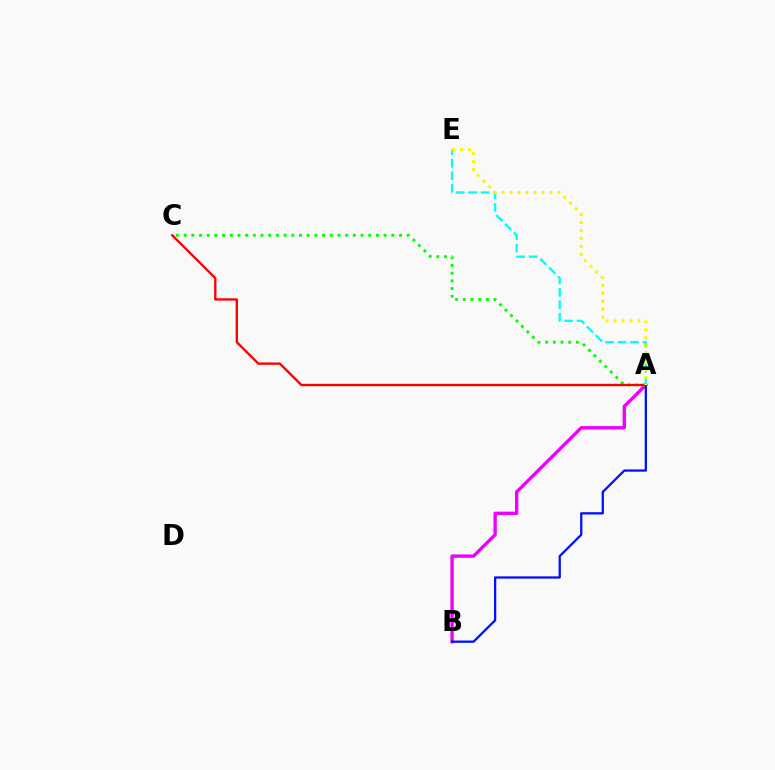{('A', 'B'): [{'color': '#ee00ff', 'line_style': 'solid', 'thickness': 2.42}, {'color': '#0010ff', 'line_style': 'solid', 'thickness': 1.64}], ('A', 'C'): [{'color': '#08ff00', 'line_style': 'dotted', 'thickness': 2.09}, {'color': '#ff0000', 'line_style': 'solid', 'thickness': 1.69}], ('A', 'E'): [{'color': '#00fff6', 'line_style': 'dashed', 'thickness': 1.69}, {'color': '#fcf500', 'line_style': 'dotted', 'thickness': 2.16}]}